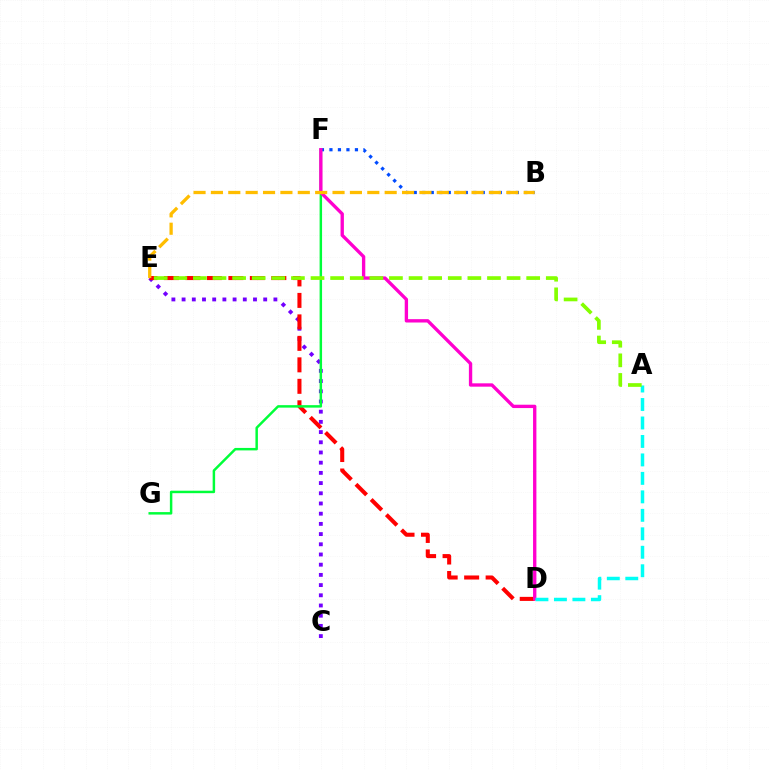{('C', 'E'): [{'color': '#7200ff', 'line_style': 'dotted', 'thickness': 2.77}], ('D', 'E'): [{'color': '#ff0000', 'line_style': 'dashed', 'thickness': 2.92}], ('B', 'F'): [{'color': '#004bff', 'line_style': 'dotted', 'thickness': 2.31}], ('F', 'G'): [{'color': '#00ff39', 'line_style': 'solid', 'thickness': 1.78}], ('D', 'F'): [{'color': '#ff00cf', 'line_style': 'solid', 'thickness': 2.41}], ('A', 'D'): [{'color': '#00fff6', 'line_style': 'dashed', 'thickness': 2.51}], ('B', 'E'): [{'color': '#ffbd00', 'line_style': 'dashed', 'thickness': 2.36}], ('A', 'E'): [{'color': '#84ff00', 'line_style': 'dashed', 'thickness': 2.66}]}